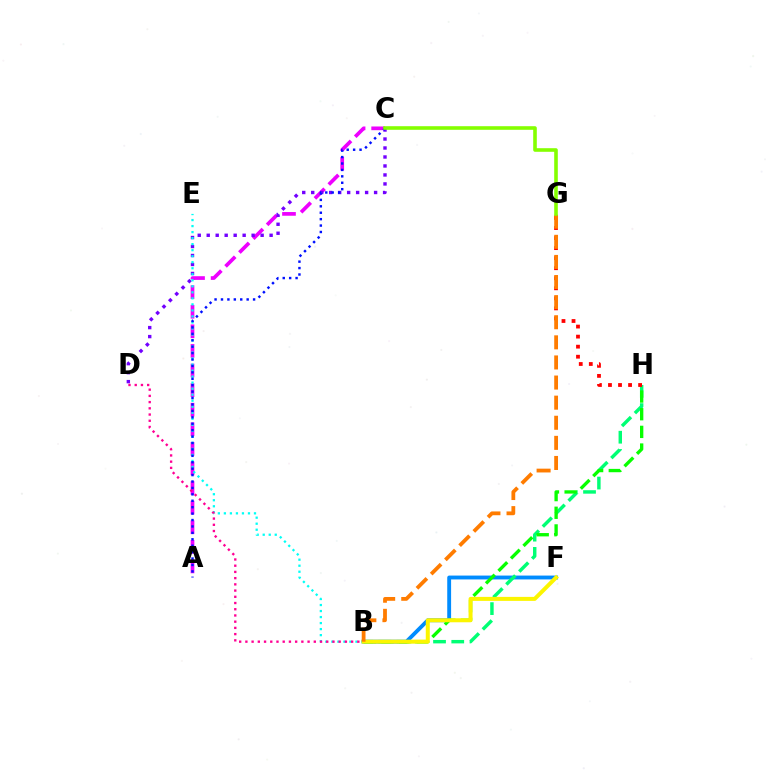{('B', 'F'): [{'color': '#008cff', 'line_style': 'solid', 'thickness': 2.78}, {'color': '#fcf500', 'line_style': 'solid', 'thickness': 2.88}], ('B', 'H'): [{'color': '#00ff74', 'line_style': 'dashed', 'thickness': 2.48}, {'color': '#08ff00', 'line_style': 'dashed', 'thickness': 2.4}], ('A', 'C'): [{'color': '#ee00ff', 'line_style': 'dashed', 'thickness': 2.66}, {'color': '#0010ff', 'line_style': 'dotted', 'thickness': 1.74}], ('C', 'D'): [{'color': '#7200ff', 'line_style': 'dotted', 'thickness': 2.44}], ('B', 'E'): [{'color': '#00fff6', 'line_style': 'dotted', 'thickness': 1.64}], ('B', 'D'): [{'color': '#ff0094', 'line_style': 'dotted', 'thickness': 1.69}], ('G', 'H'): [{'color': '#ff0000', 'line_style': 'dotted', 'thickness': 2.73}], ('B', 'G'): [{'color': '#ff7c00', 'line_style': 'dashed', 'thickness': 2.73}], ('C', 'G'): [{'color': '#84ff00', 'line_style': 'solid', 'thickness': 2.59}]}